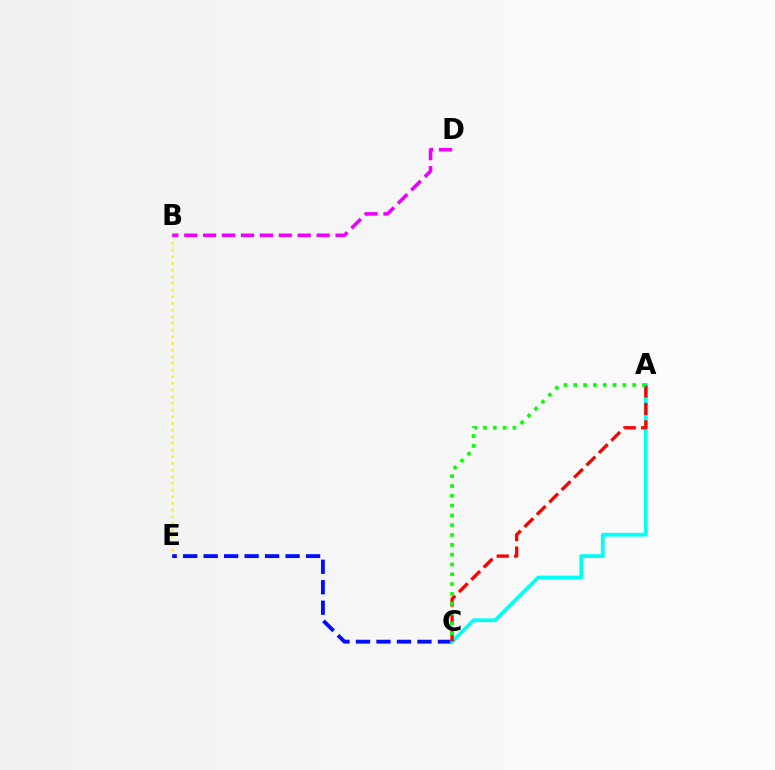{('B', 'E'): [{'color': '#fcf500', 'line_style': 'dotted', 'thickness': 1.81}], ('C', 'E'): [{'color': '#0010ff', 'line_style': 'dashed', 'thickness': 2.78}], ('A', 'C'): [{'color': '#00fff6', 'line_style': 'solid', 'thickness': 2.71}, {'color': '#ff0000', 'line_style': 'dashed', 'thickness': 2.38}, {'color': '#08ff00', 'line_style': 'dotted', 'thickness': 2.67}], ('B', 'D'): [{'color': '#ee00ff', 'line_style': 'dashed', 'thickness': 2.57}]}